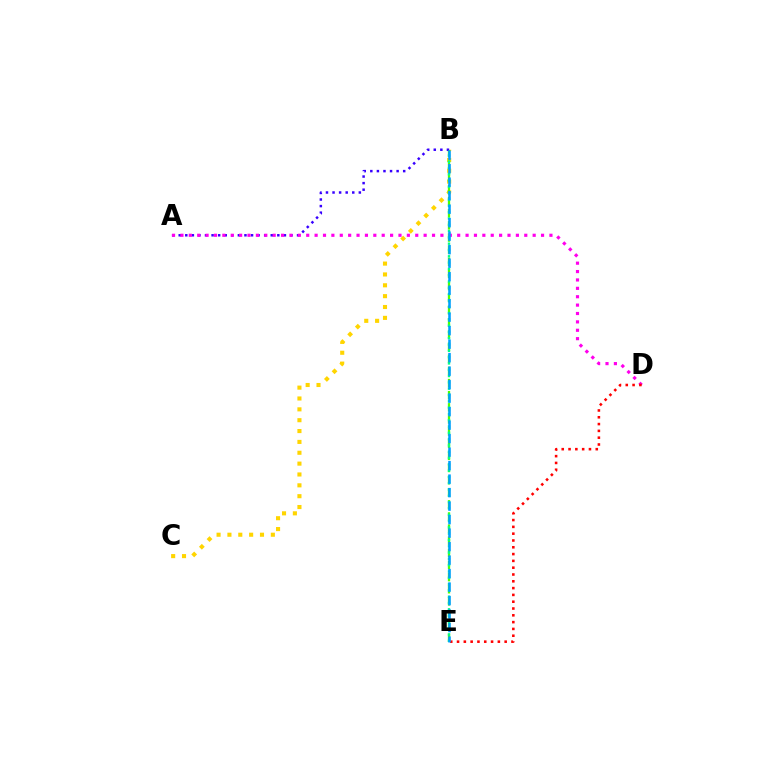{('B', 'C'): [{'color': '#ffd500', 'line_style': 'dotted', 'thickness': 2.95}], ('B', 'E'): [{'color': '#4fff00', 'line_style': 'dashed', 'thickness': 1.65}, {'color': '#00ff86', 'line_style': 'dotted', 'thickness': 1.71}, {'color': '#009eff', 'line_style': 'dashed', 'thickness': 1.83}], ('A', 'B'): [{'color': '#3700ff', 'line_style': 'dotted', 'thickness': 1.79}], ('A', 'D'): [{'color': '#ff00ed', 'line_style': 'dotted', 'thickness': 2.28}], ('D', 'E'): [{'color': '#ff0000', 'line_style': 'dotted', 'thickness': 1.85}]}